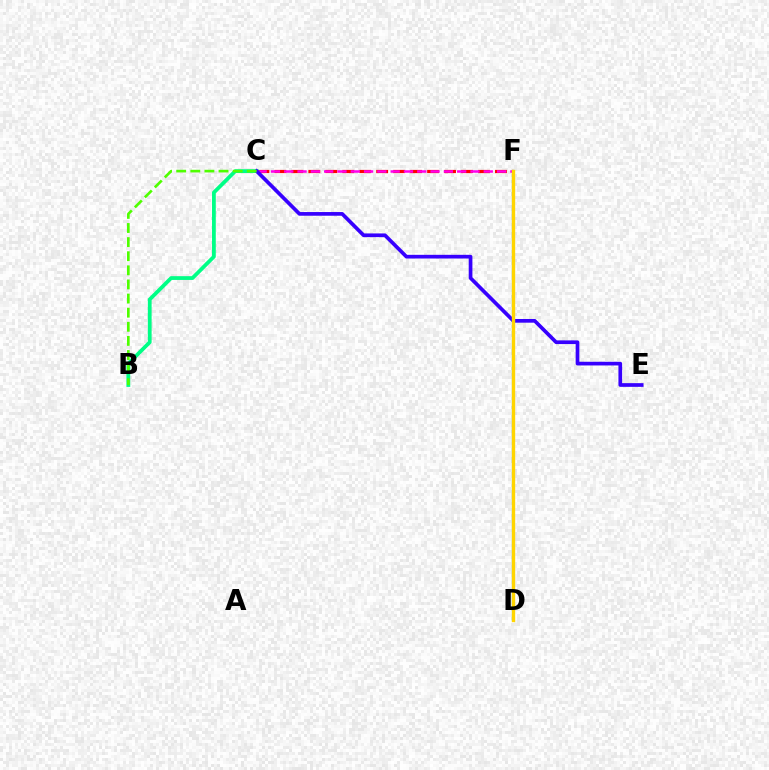{('C', 'F'): [{'color': '#ff0000', 'line_style': 'dashed', 'thickness': 2.3}, {'color': '#ff00ed', 'line_style': 'dashed', 'thickness': 1.81}], ('B', 'C'): [{'color': '#00ff86', 'line_style': 'solid', 'thickness': 2.72}, {'color': '#4fff00', 'line_style': 'dashed', 'thickness': 1.92}], ('D', 'F'): [{'color': '#009eff', 'line_style': 'solid', 'thickness': 1.57}, {'color': '#ffd500', 'line_style': 'solid', 'thickness': 2.42}], ('C', 'E'): [{'color': '#3700ff', 'line_style': 'solid', 'thickness': 2.66}]}